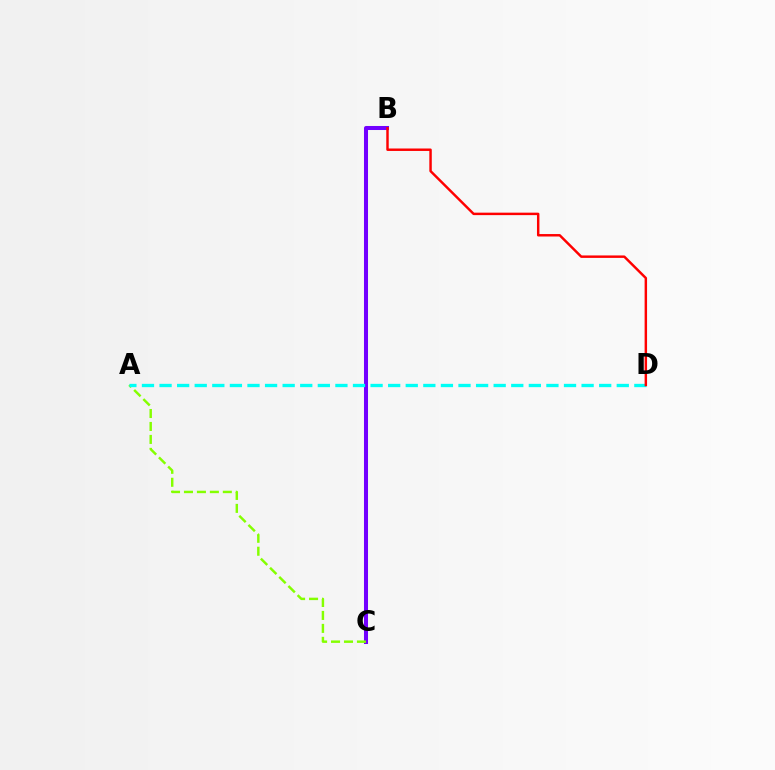{('B', 'C'): [{'color': '#7200ff', 'line_style': 'solid', 'thickness': 2.9}], ('A', 'C'): [{'color': '#84ff00', 'line_style': 'dashed', 'thickness': 1.76}], ('A', 'D'): [{'color': '#00fff6', 'line_style': 'dashed', 'thickness': 2.39}], ('B', 'D'): [{'color': '#ff0000', 'line_style': 'solid', 'thickness': 1.77}]}